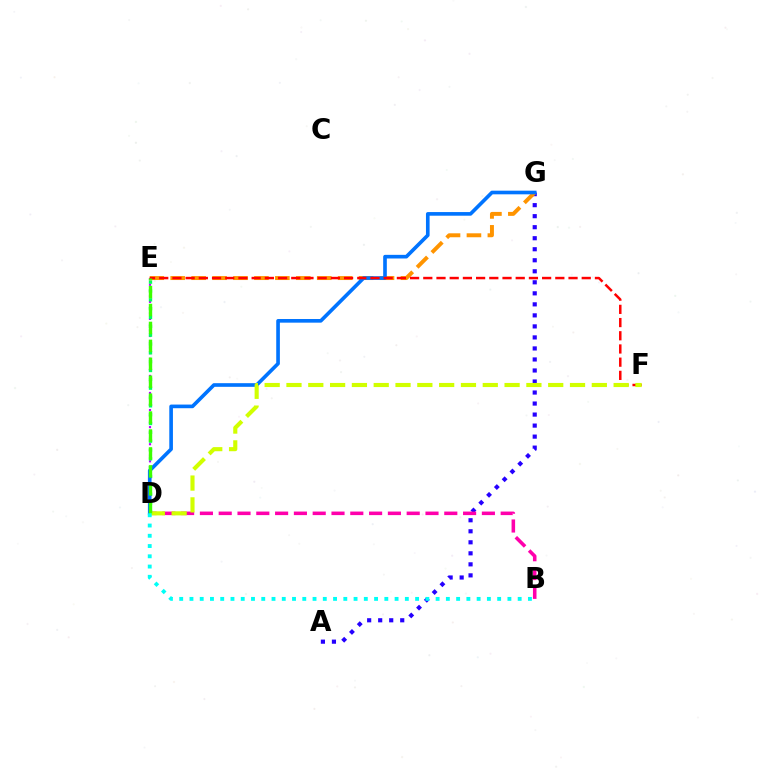{('D', 'E'): [{'color': '#b900ff', 'line_style': 'dotted', 'thickness': 1.55}, {'color': '#00ff5c', 'line_style': 'dotted', 'thickness': 2.4}, {'color': '#3dff00', 'line_style': 'dashed', 'thickness': 2.44}], ('A', 'G'): [{'color': '#2500ff', 'line_style': 'dotted', 'thickness': 2.99}], ('B', 'D'): [{'color': '#ff00ac', 'line_style': 'dashed', 'thickness': 2.55}, {'color': '#00fff6', 'line_style': 'dotted', 'thickness': 2.79}], ('E', 'G'): [{'color': '#ff9400', 'line_style': 'dashed', 'thickness': 2.84}], ('D', 'G'): [{'color': '#0074ff', 'line_style': 'solid', 'thickness': 2.62}], ('E', 'F'): [{'color': '#ff0000', 'line_style': 'dashed', 'thickness': 1.79}], ('D', 'F'): [{'color': '#d1ff00', 'line_style': 'dashed', 'thickness': 2.96}]}